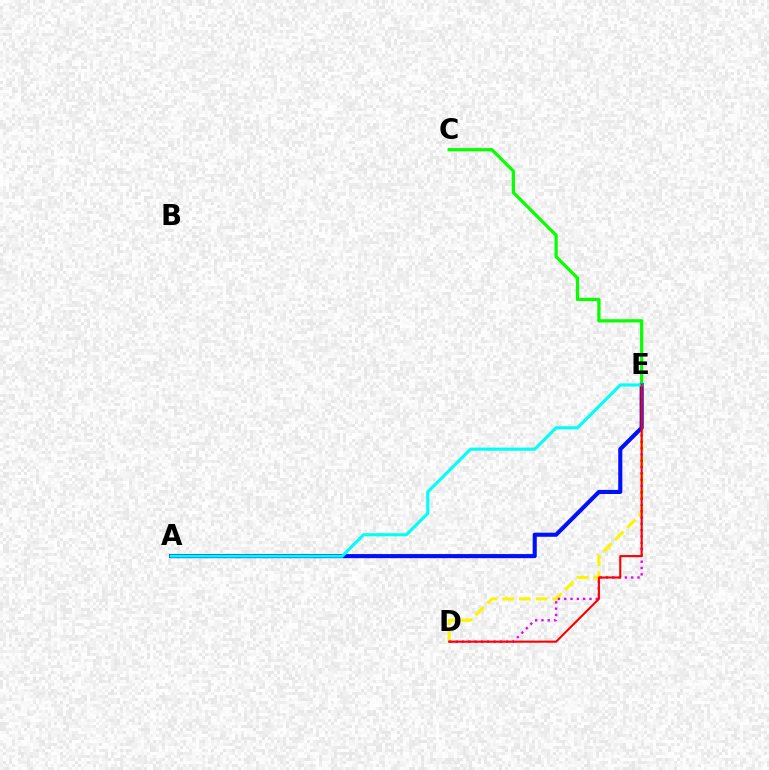{('D', 'E'): [{'color': '#fcf500', 'line_style': 'dashed', 'thickness': 2.27}, {'color': '#ee00ff', 'line_style': 'dotted', 'thickness': 1.71}, {'color': '#ff0000', 'line_style': 'solid', 'thickness': 1.53}], ('C', 'E'): [{'color': '#08ff00', 'line_style': 'solid', 'thickness': 2.34}], ('A', 'E'): [{'color': '#0010ff', 'line_style': 'solid', 'thickness': 2.95}, {'color': '#00fff6', 'line_style': 'solid', 'thickness': 2.24}]}